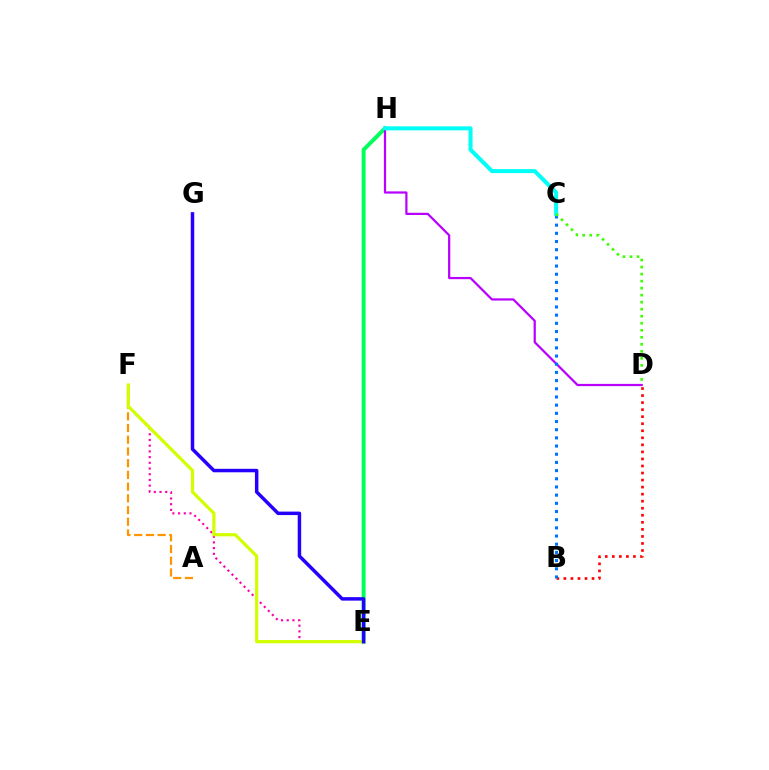{('B', 'D'): [{'color': '#ff0000', 'line_style': 'dotted', 'thickness': 1.91}], ('E', 'H'): [{'color': '#00ff5c', 'line_style': 'solid', 'thickness': 2.85}], ('A', 'F'): [{'color': '#ff9400', 'line_style': 'dashed', 'thickness': 1.59}], ('E', 'F'): [{'color': '#ff00ac', 'line_style': 'dotted', 'thickness': 1.55}, {'color': '#d1ff00', 'line_style': 'solid', 'thickness': 2.32}], ('D', 'H'): [{'color': '#b900ff', 'line_style': 'solid', 'thickness': 1.6}], ('B', 'C'): [{'color': '#0074ff', 'line_style': 'dotted', 'thickness': 2.22}], ('C', 'H'): [{'color': '#00fff6', 'line_style': 'solid', 'thickness': 2.89}], ('C', 'D'): [{'color': '#3dff00', 'line_style': 'dotted', 'thickness': 1.91}], ('E', 'G'): [{'color': '#2500ff', 'line_style': 'solid', 'thickness': 2.5}]}